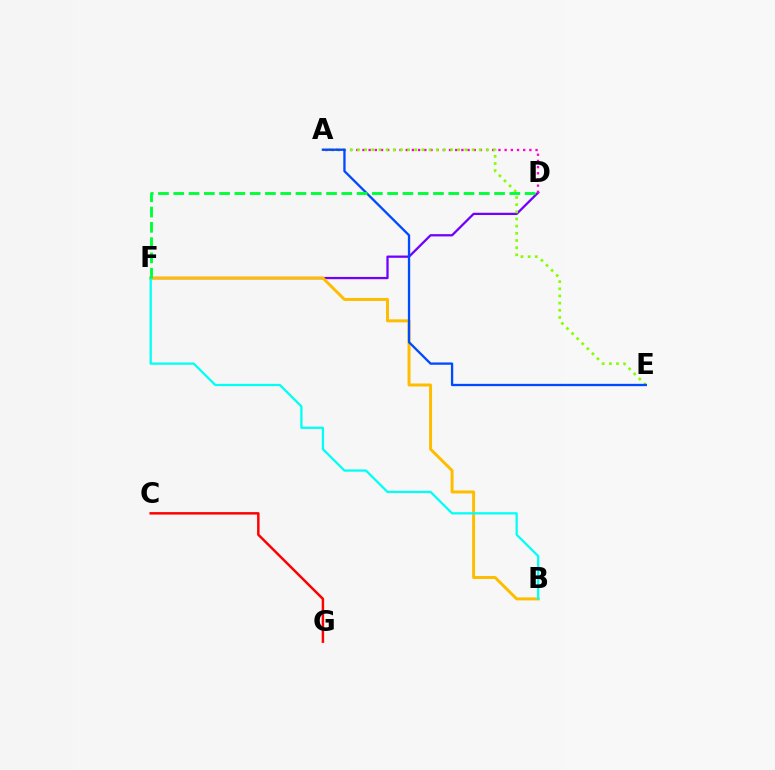{('D', 'F'): [{'color': '#7200ff', 'line_style': 'solid', 'thickness': 1.64}, {'color': '#00ff39', 'line_style': 'dashed', 'thickness': 2.08}], ('B', 'F'): [{'color': '#ffbd00', 'line_style': 'solid', 'thickness': 2.14}, {'color': '#00fff6', 'line_style': 'solid', 'thickness': 1.63}], ('A', 'D'): [{'color': '#ff00cf', 'line_style': 'dotted', 'thickness': 1.68}], ('C', 'G'): [{'color': '#ff0000', 'line_style': 'solid', 'thickness': 1.78}], ('A', 'E'): [{'color': '#84ff00', 'line_style': 'dotted', 'thickness': 1.95}, {'color': '#004bff', 'line_style': 'solid', 'thickness': 1.67}]}